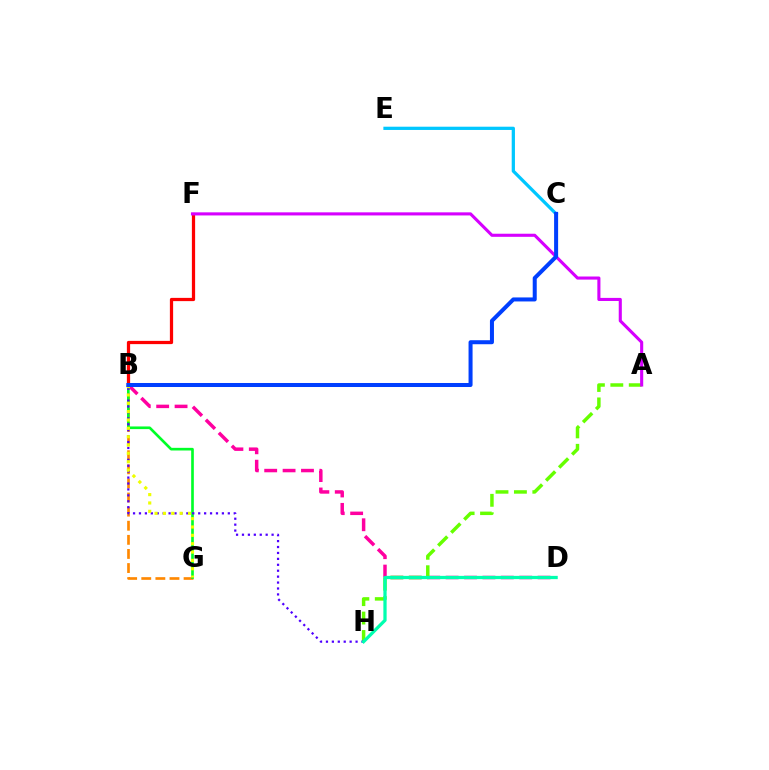{('B', 'D'): [{'color': '#ff00a0', 'line_style': 'dashed', 'thickness': 2.5}], ('B', 'G'): [{'color': '#ff8800', 'line_style': 'dashed', 'thickness': 1.92}, {'color': '#00ff27', 'line_style': 'solid', 'thickness': 1.91}, {'color': '#eeff00', 'line_style': 'dotted', 'thickness': 2.27}], ('A', 'H'): [{'color': '#66ff00', 'line_style': 'dashed', 'thickness': 2.5}], ('B', 'F'): [{'color': '#ff0000', 'line_style': 'solid', 'thickness': 2.33}], ('B', 'H'): [{'color': '#4f00ff', 'line_style': 'dotted', 'thickness': 1.61}], ('C', 'E'): [{'color': '#00c7ff', 'line_style': 'solid', 'thickness': 2.34}], ('A', 'F'): [{'color': '#d600ff', 'line_style': 'solid', 'thickness': 2.23}], ('B', 'C'): [{'color': '#003fff', 'line_style': 'solid', 'thickness': 2.89}], ('D', 'H'): [{'color': '#00ffaf', 'line_style': 'solid', 'thickness': 2.35}]}